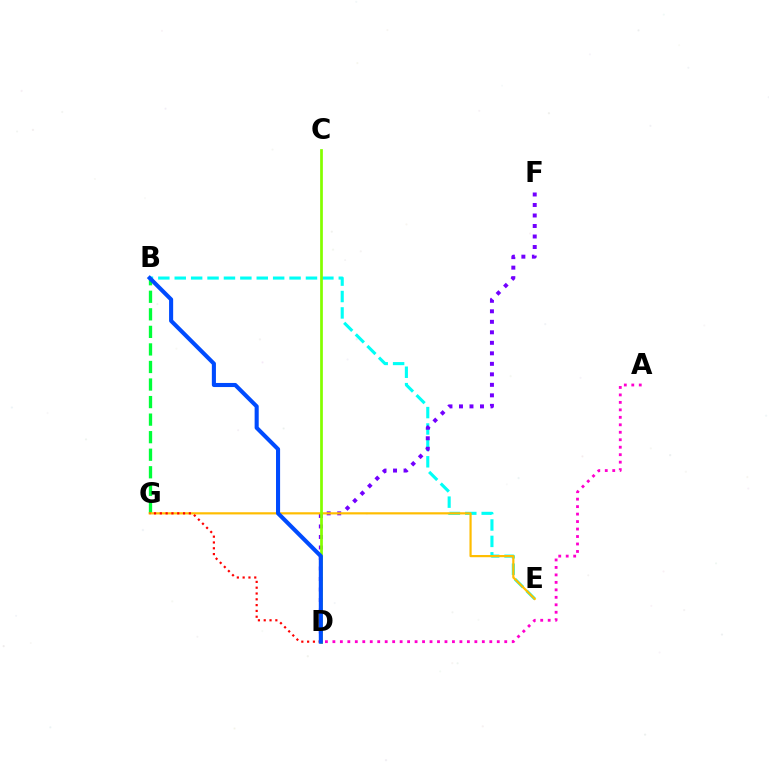{('B', 'E'): [{'color': '#00fff6', 'line_style': 'dashed', 'thickness': 2.23}], ('D', 'F'): [{'color': '#7200ff', 'line_style': 'dotted', 'thickness': 2.85}], ('B', 'G'): [{'color': '#00ff39', 'line_style': 'dashed', 'thickness': 2.38}], ('A', 'D'): [{'color': '#ff00cf', 'line_style': 'dotted', 'thickness': 2.03}], ('E', 'G'): [{'color': '#ffbd00', 'line_style': 'solid', 'thickness': 1.58}], ('D', 'G'): [{'color': '#ff0000', 'line_style': 'dotted', 'thickness': 1.58}], ('C', 'D'): [{'color': '#84ff00', 'line_style': 'solid', 'thickness': 1.96}], ('B', 'D'): [{'color': '#004bff', 'line_style': 'solid', 'thickness': 2.94}]}